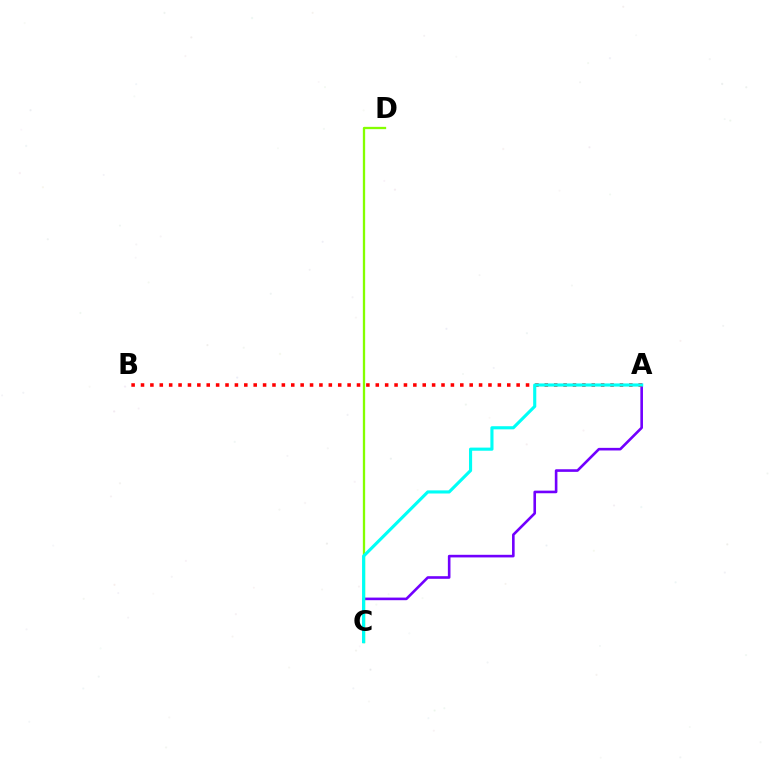{('A', 'C'): [{'color': '#7200ff', 'line_style': 'solid', 'thickness': 1.88}, {'color': '#00fff6', 'line_style': 'solid', 'thickness': 2.25}], ('C', 'D'): [{'color': '#84ff00', 'line_style': 'solid', 'thickness': 1.65}], ('A', 'B'): [{'color': '#ff0000', 'line_style': 'dotted', 'thickness': 2.55}]}